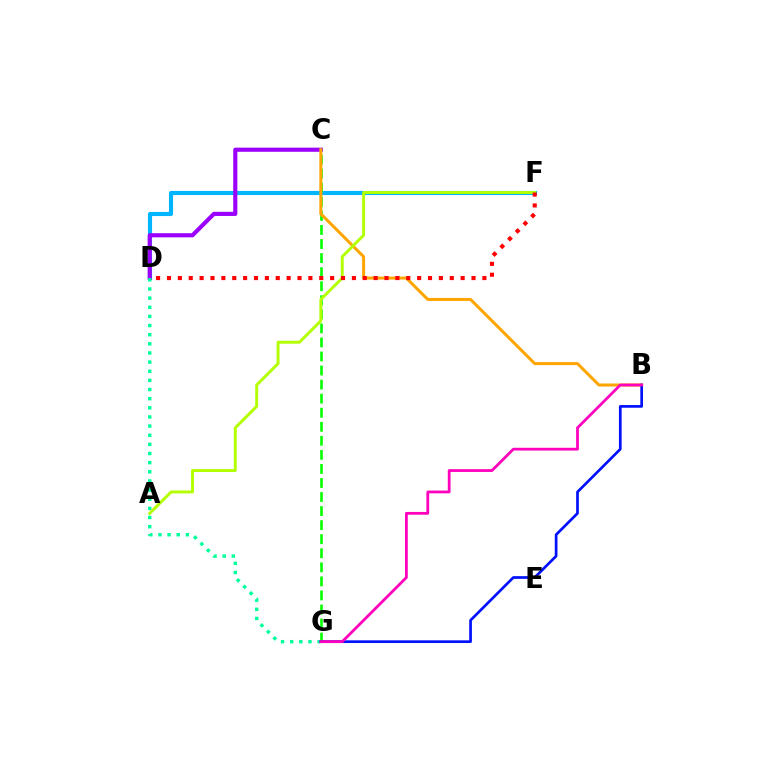{('D', 'F'): [{'color': '#00b5ff', 'line_style': 'solid', 'thickness': 2.96}, {'color': '#ff0000', 'line_style': 'dotted', 'thickness': 2.96}], ('C', 'G'): [{'color': '#08ff00', 'line_style': 'dashed', 'thickness': 1.91}], ('C', 'D'): [{'color': '#9b00ff', 'line_style': 'solid', 'thickness': 2.97}], ('B', 'C'): [{'color': '#ffa500', 'line_style': 'solid', 'thickness': 2.17}], ('D', 'G'): [{'color': '#00ff9d', 'line_style': 'dotted', 'thickness': 2.48}], ('B', 'G'): [{'color': '#0010ff', 'line_style': 'solid', 'thickness': 1.94}, {'color': '#ff00bd', 'line_style': 'solid', 'thickness': 1.99}], ('A', 'F'): [{'color': '#b3ff00', 'line_style': 'solid', 'thickness': 2.11}]}